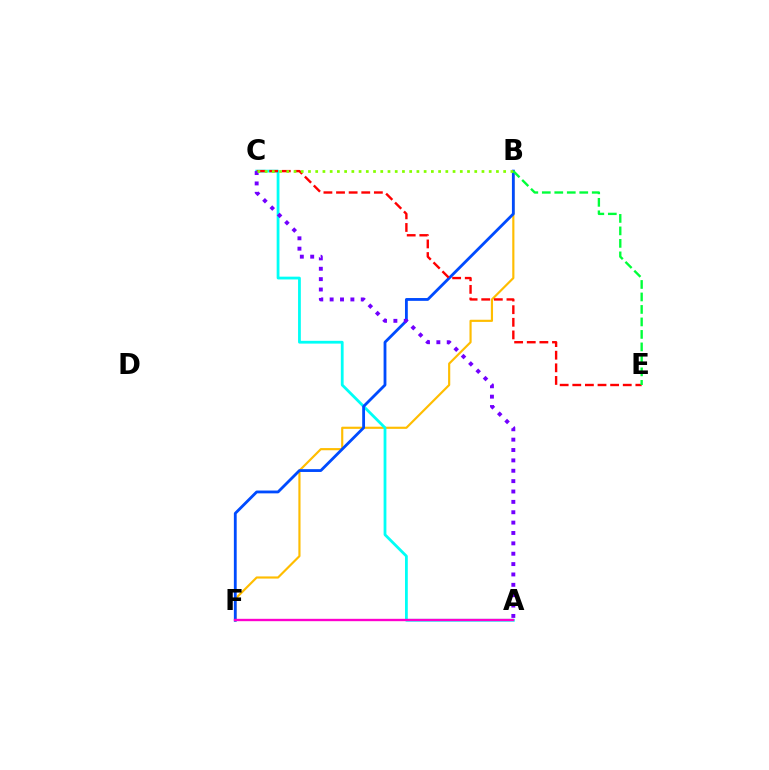{('B', 'F'): [{'color': '#ffbd00', 'line_style': 'solid', 'thickness': 1.55}, {'color': '#004bff', 'line_style': 'solid', 'thickness': 2.03}], ('A', 'C'): [{'color': '#00fff6', 'line_style': 'solid', 'thickness': 2.01}, {'color': '#7200ff', 'line_style': 'dotted', 'thickness': 2.82}], ('C', 'E'): [{'color': '#ff0000', 'line_style': 'dashed', 'thickness': 1.71}], ('A', 'F'): [{'color': '#ff00cf', 'line_style': 'solid', 'thickness': 1.71}], ('B', 'E'): [{'color': '#00ff39', 'line_style': 'dashed', 'thickness': 1.7}], ('B', 'C'): [{'color': '#84ff00', 'line_style': 'dotted', 'thickness': 1.96}]}